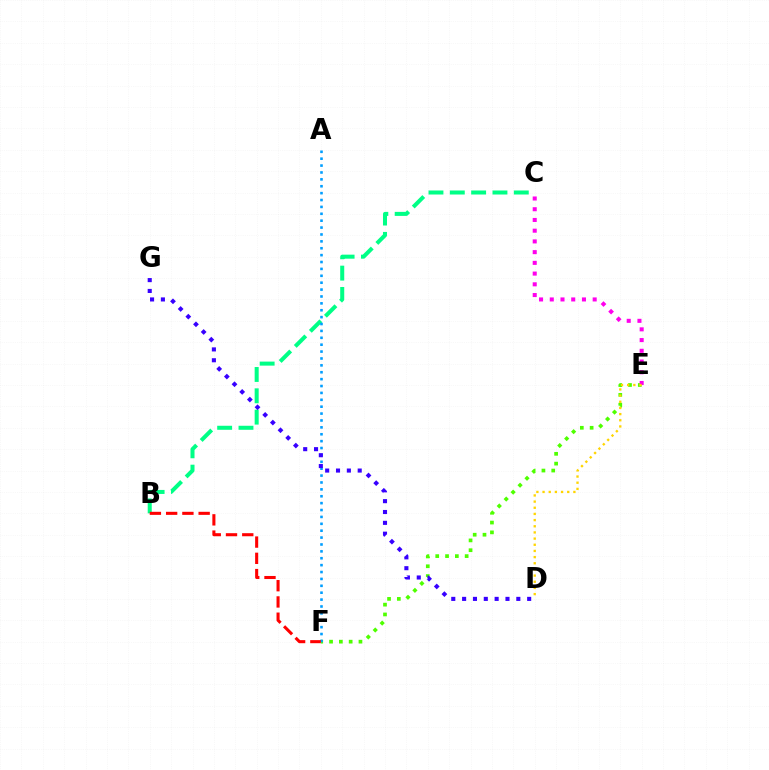{('B', 'C'): [{'color': '#00ff86', 'line_style': 'dashed', 'thickness': 2.9}], ('E', 'F'): [{'color': '#4fff00', 'line_style': 'dotted', 'thickness': 2.66}], ('C', 'E'): [{'color': '#ff00ed', 'line_style': 'dotted', 'thickness': 2.91}], ('A', 'F'): [{'color': '#009eff', 'line_style': 'dotted', 'thickness': 1.87}], ('B', 'F'): [{'color': '#ff0000', 'line_style': 'dashed', 'thickness': 2.21}], ('D', 'E'): [{'color': '#ffd500', 'line_style': 'dotted', 'thickness': 1.68}], ('D', 'G'): [{'color': '#3700ff', 'line_style': 'dotted', 'thickness': 2.95}]}